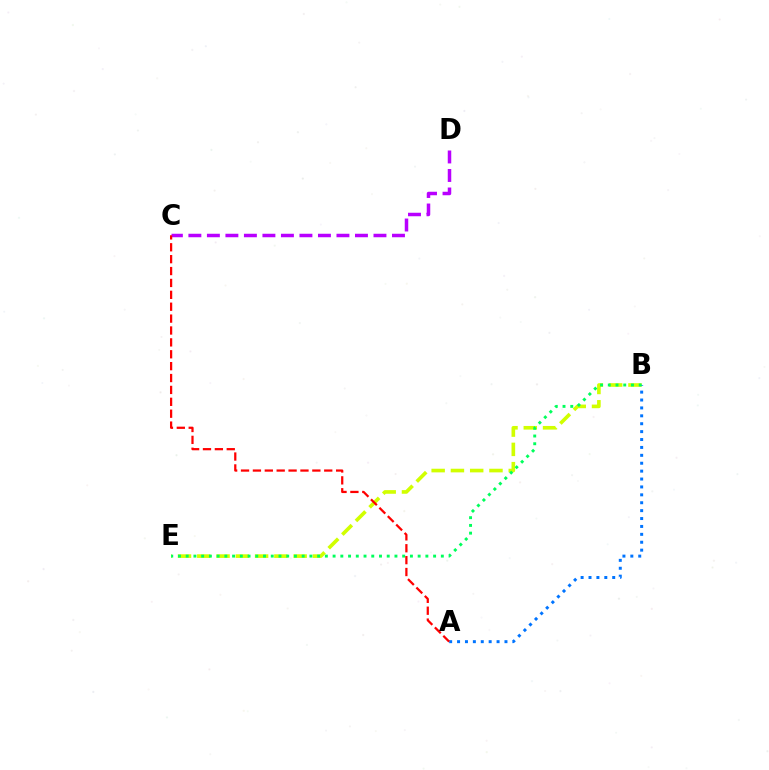{('B', 'E'): [{'color': '#d1ff00', 'line_style': 'dashed', 'thickness': 2.62}, {'color': '#00ff5c', 'line_style': 'dotted', 'thickness': 2.1}], ('C', 'D'): [{'color': '#b900ff', 'line_style': 'dashed', 'thickness': 2.51}], ('A', 'B'): [{'color': '#0074ff', 'line_style': 'dotted', 'thickness': 2.15}], ('A', 'C'): [{'color': '#ff0000', 'line_style': 'dashed', 'thickness': 1.61}]}